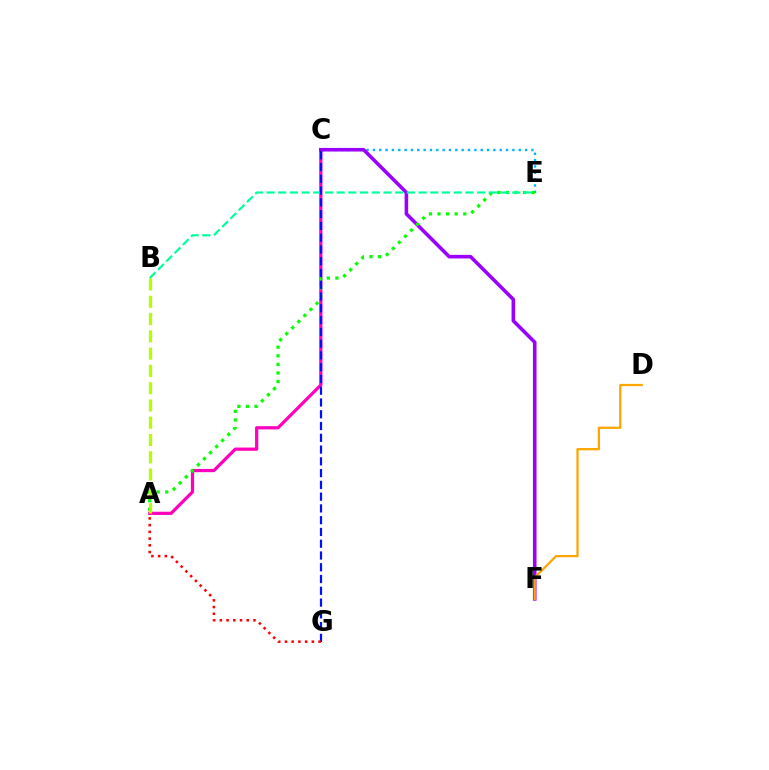{('A', 'C'): [{'color': '#ff00bd', 'line_style': 'solid', 'thickness': 2.32}], ('C', 'E'): [{'color': '#00b5ff', 'line_style': 'dotted', 'thickness': 1.72}], ('C', 'F'): [{'color': '#9b00ff', 'line_style': 'solid', 'thickness': 2.57}], ('A', 'E'): [{'color': '#08ff00', 'line_style': 'dotted', 'thickness': 2.33}], ('B', 'E'): [{'color': '#00ff9d', 'line_style': 'dashed', 'thickness': 1.59}], ('C', 'G'): [{'color': '#0010ff', 'line_style': 'dashed', 'thickness': 1.6}], ('D', 'F'): [{'color': '#ffa500', 'line_style': 'solid', 'thickness': 1.63}], ('A', 'G'): [{'color': '#ff0000', 'line_style': 'dotted', 'thickness': 1.83}], ('A', 'B'): [{'color': '#b3ff00', 'line_style': 'dashed', 'thickness': 2.35}]}